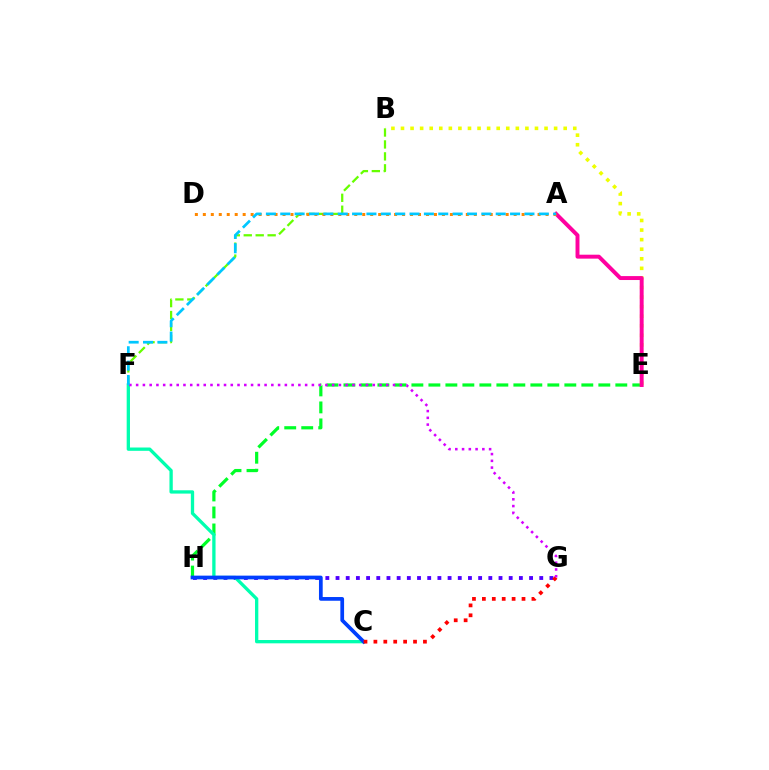{('E', 'H'): [{'color': '#00ff27', 'line_style': 'dashed', 'thickness': 2.31}], ('G', 'H'): [{'color': '#4f00ff', 'line_style': 'dotted', 'thickness': 2.77}], ('B', 'F'): [{'color': '#66ff00', 'line_style': 'dashed', 'thickness': 1.62}], ('B', 'E'): [{'color': '#eeff00', 'line_style': 'dotted', 'thickness': 2.6}], ('A', 'E'): [{'color': '#ff00a0', 'line_style': 'solid', 'thickness': 2.83}], ('C', 'F'): [{'color': '#00ffaf', 'line_style': 'solid', 'thickness': 2.38}], ('C', 'H'): [{'color': '#003fff', 'line_style': 'solid', 'thickness': 2.68}], ('A', 'D'): [{'color': '#ff8800', 'line_style': 'dotted', 'thickness': 2.17}], ('C', 'G'): [{'color': '#ff0000', 'line_style': 'dotted', 'thickness': 2.69}], ('F', 'G'): [{'color': '#d600ff', 'line_style': 'dotted', 'thickness': 1.84}], ('A', 'F'): [{'color': '#00c7ff', 'line_style': 'dashed', 'thickness': 1.95}]}